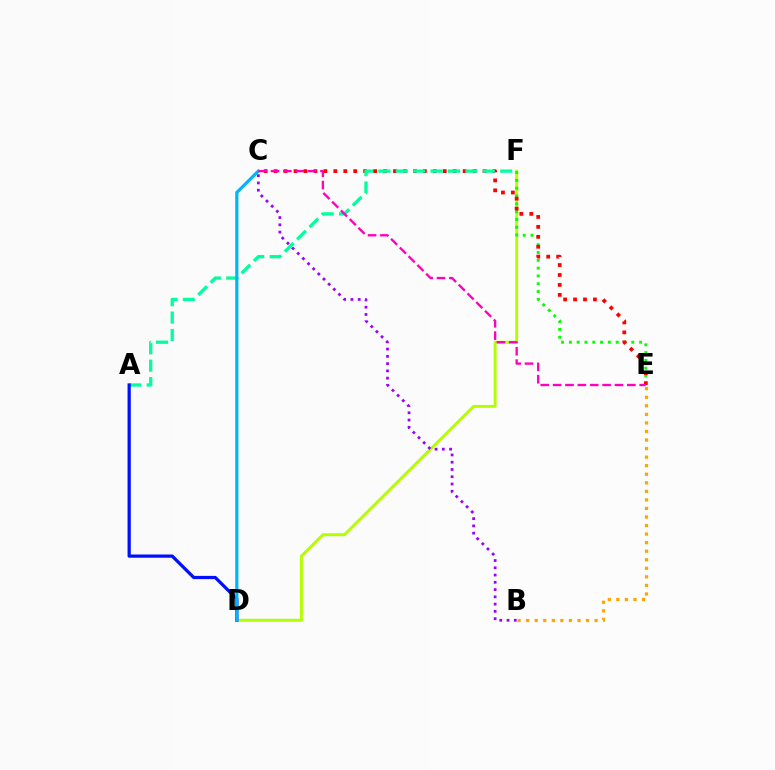{('D', 'F'): [{'color': '#b3ff00', 'line_style': 'solid', 'thickness': 2.11}], ('B', 'E'): [{'color': '#ffa500', 'line_style': 'dotted', 'thickness': 2.32}], ('E', 'F'): [{'color': '#08ff00', 'line_style': 'dotted', 'thickness': 2.12}], ('C', 'E'): [{'color': '#ff0000', 'line_style': 'dotted', 'thickness': 2.7}, {'color': '#ff00bd', 'line_style': 'dashed', 'thickness': 1.68}], ('B', 'C'): [{'color': '#9b00ff', 'line_style': 'dotted', 'thickness': 1.97}], ('A', 'F'): [{'color': '#00ff9d', 'line_style': 'dashed', 'thickness': 2.36}], ('A', 'D'): [{'color': '#0010ff', 'line_style': 'solid', 'thickness': 2.34}], ('C', 'D'): [{'color': '#00b5ff', 'line_style': 'solid', 'thickness': 2.3}]}